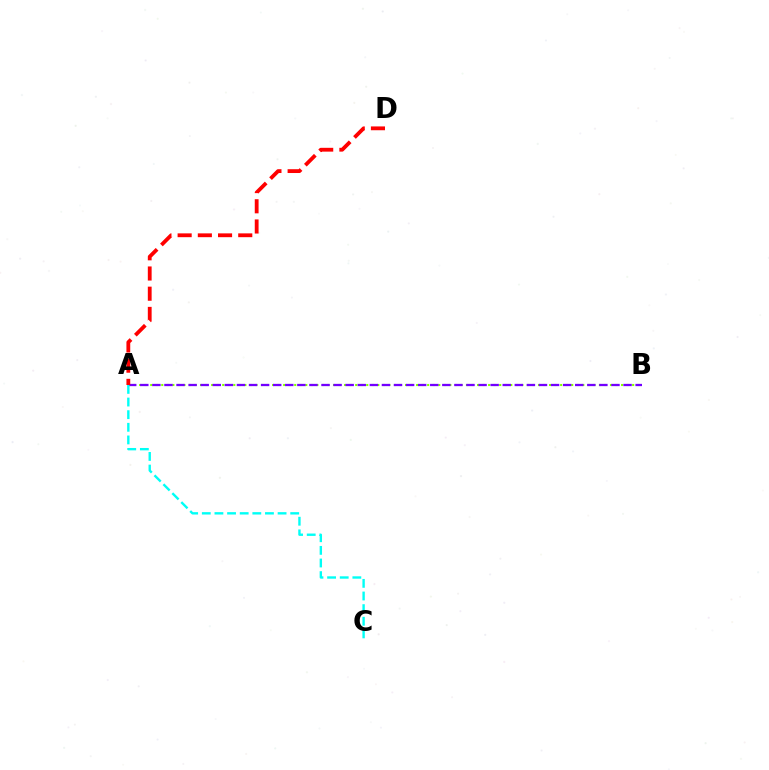{('A', 'B'): [{'color': '#84ff00', 'line_style': 'dotted', 'thickness': 1.51}, {'color': '#7200ff', 'line_style': 'dashed', 'thickness': 1.64}], ('A', 'D'): [{'color': '#ff0000', 'line_style': 'dashed', 'thickness': 2.74}], ('A', 'C'): [{'color': '#00fff6', 'line_style': 'dashed', 'thickness': 1.72}]}